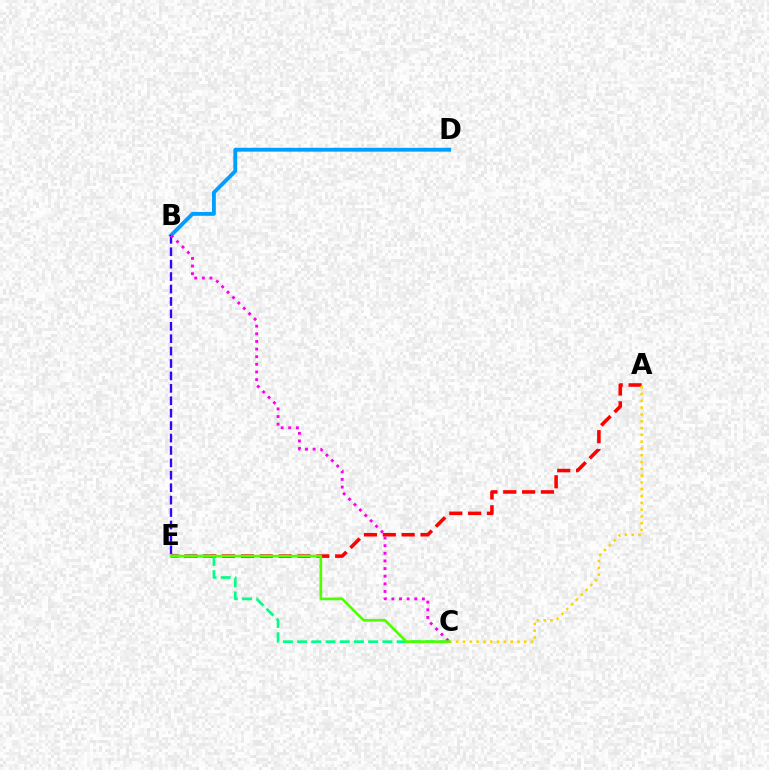{('A', 'E'): [{'color': '#ff0000', 'line_style': 'dashed', 'thickness': 2.56}], ('B', 'D'): [{'color': '#009eff', 'line_style': 'solid', 'thickness': 2.77}], ('B', 'E'): [{'color': '#3700ff', 'line_style': 'dashed', 'thickness': 1.69}], ('C', 'E'): [{'color': '#00ff86', 'line_style': 'dashed', 'thickness': 1.93}, {'color': '#4fff00', 'line_style': 'solid', 'thickness': 1.94}], ('B', 'C'): [{'color': '#ff00ed', 'line_style': 'dotted', 'thickness': 2.07}], ('A', 'C'): [{'color': '#ffd500', 'line_style': 'dotted', 'thickness': 1.85}]}